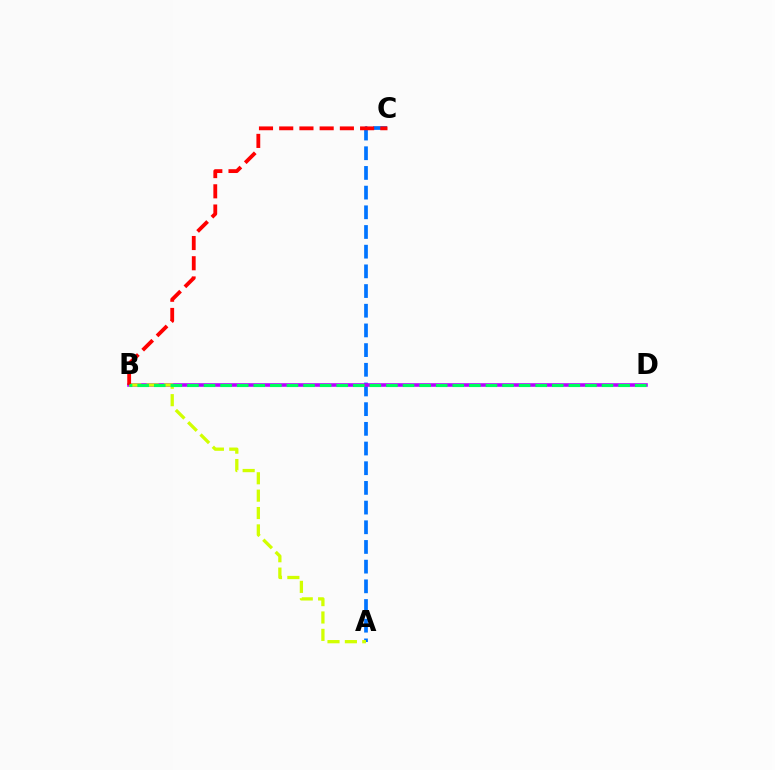{('A', 'C'): [{'color': '#0074ff', 'line_style': 'dashed', 'thickness': 2.67}], ('B', 'D'): [{'color': '#b900ff', 'line_style': 'solid', 'thickness': 2.58}, {'color': '#00ff5c', 'line_style': 'dashed', 'thickness': 2.25}], ('A', 'B'): [{'color': '#d1ff00', 'line_style': 'dashed', 'thickness': 2.36}], ('B', 'C'): [{'color': '#ff0000', 'line_style': 'dashed', 'thickness': 2.75}]}